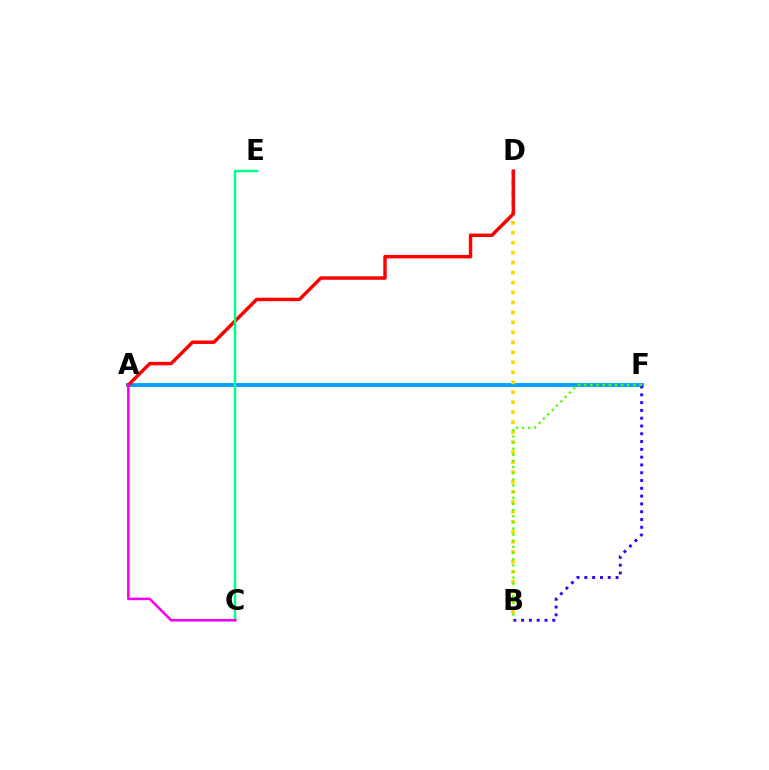{('A', 'F'): [{'color': '#009eff', 'line_style': 'solid', 'thickness': 2.79}], ('B', 'D'): [{'color': '#ffd500', 'line_style': 'dotted', 'thickness': 2.71}], ('A', 'D'): [{'color': '#ff0000', 'line_style': 'solid', 'thickness': 2.49}], ('C', 'E'): [{'color': '#00ff86', 'line_style': 'solid', 'thickness': 1.79}], ('A', 'C'): [{'color': '#ff00ed', 'line_style': 'solid', 'thickness': 1.83}], ('B', 'F'): [{'color': '#3700ff', 'line_style': 'dotted', 'thickness': 2.12}, {'color': '#4fff00', 'line_style': 'dotted', 'thickness': 1.67}]}